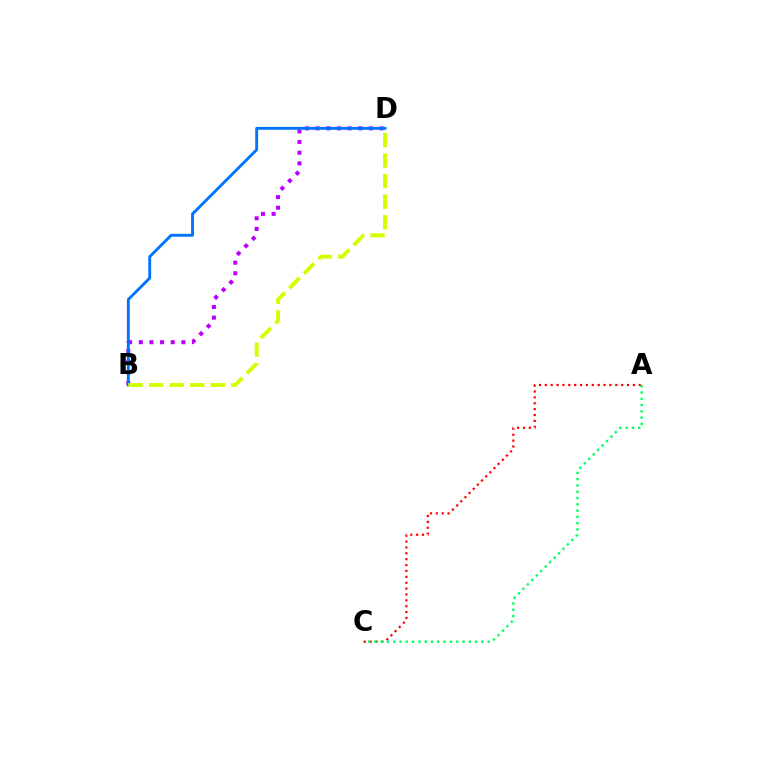{('A', 'C'): [{'color': '#ff0000', 'line_style': 'dotted', 'thickness': 1.6}, {'color': '#00ff5c', 'line_style': 'dotted', 'thickness': 1.71}], ('B', 'D'): [{'color': '#b900ff', 'line_style': 'dotted', 'thickness': 2.89}, {'color': '#0074ff', 'line_style': 'solid', 'thickness': 2.08}, {'color': '#d1ff00', 'line_style': 'dashed', 'thickness': 2.79}]}